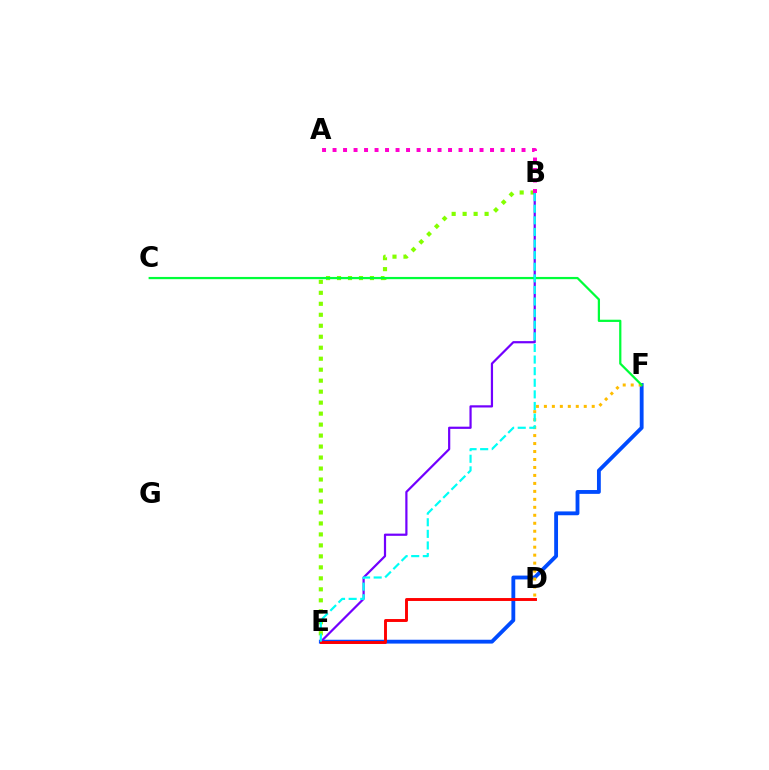{('E', 'F'): [{'color': '#004bff', 'line_style': 'solid', 'thickness': 2.76}], ('B', 'E'): [{'color': '#84ff00', 'line_style': 'dotted', 'thickness': 2.98}, {'color': '#7200ff', 'line_style': 'solid', 'thickness': 1.59}, {'color': '#00fff6', 'line_style': 'dashed', 'thickness': 1.58}], ('D', 'F'): [{'color': '#ffbd00', 'line_style': 'dotted', 'thickness': 2.17}], ('D', 'E'): [{'color': '#ff0000', 'line_style': 'solid', 'thickness': 2.1}], ('A', 'B'): [{'color': '#ff00cf', 'line_style': 'dotted', 'thickness': 2.85}], ('C', 'F'): [{'color': '#00ff39', 'line_style': 'solid', 'thickness': 1.61}]}